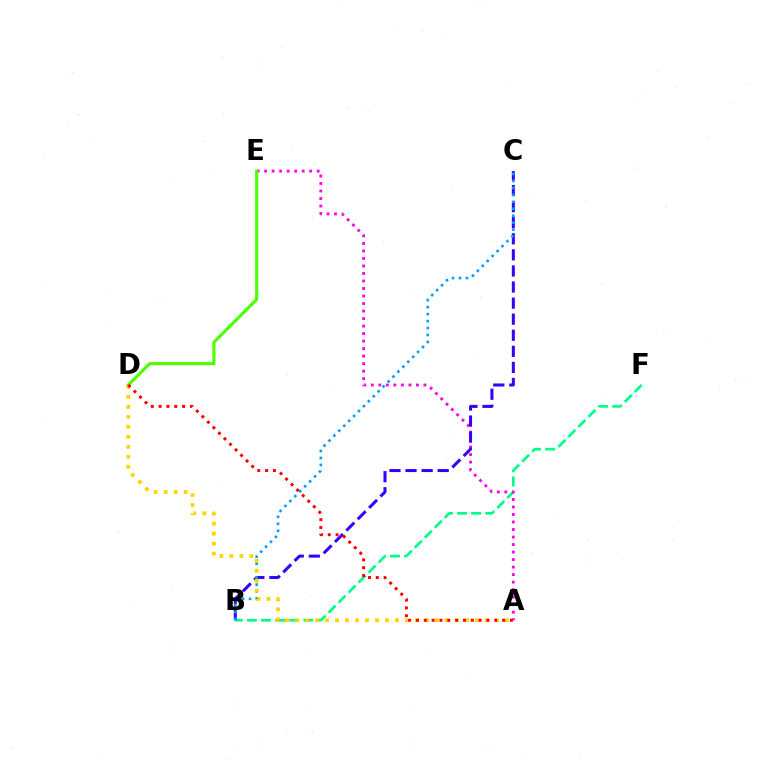{('B', 'F'): [{'color': '#00ff86', 'line_style': 'dashed', 'thickness': 1.92}], ('A', 'E'): [{'color': '#ff00ed', 'line_style': 'dotted', 'thickness': 2.04}], ('B', 'C'): [{'color': '#3700ff', 'line_style': 'dashed', 'thickness': 2.18}, {'color': '#009eff', 'line_style': 'dotted', 'thickness': 1.89}], ('D', 'E'): [{'color': '#4fff00', 'line_style': 'solid', 'thickness': 2.25}], ('A', 'D'): [{'color': '#ffd500', 'line_style': 'dotted', 'thickness': 2.71}, {'color': '#ff0000', 'line_style': 'dotted', 'thickness': 2.13}]}